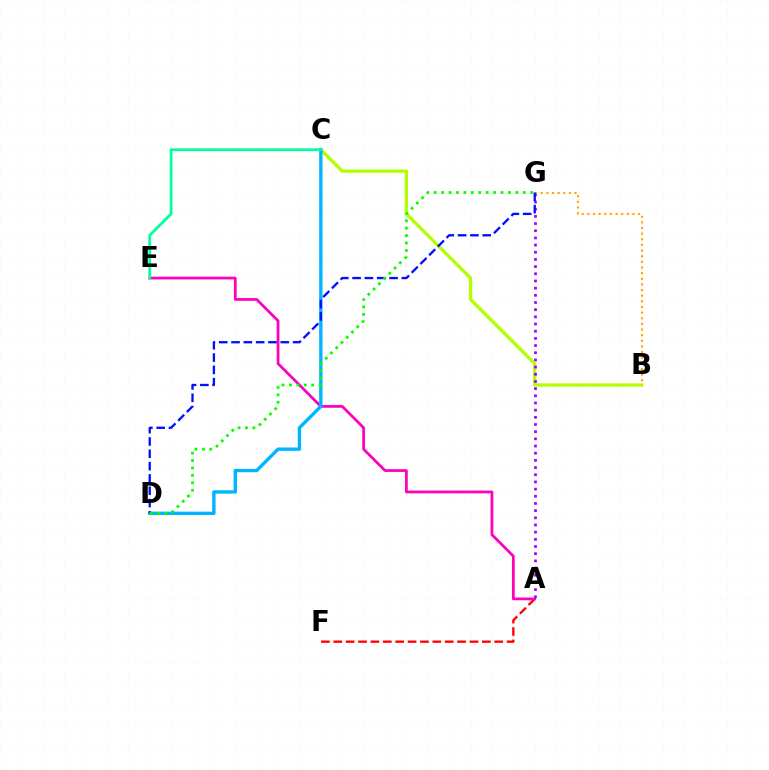{('B', 'C'): [{'color': '#b3ff00', 'line_style': 'solid', 'thickness': 2.37}], ('A', 'F'): [{'color': '#ff0000', 'line_style': 'dashed', 'thickness': 1.68}], ('A', 'E'): [{'color': '#ff00bd', 'line_style': 'solid', 'thickness': 1.99}], ('C', 'D'): [{'color': '#00b5ff', 'line_style': 'solid', 'thickness': 2.43}], ('A', 'G'): [{'color': '#9b00ff', 'line_style': 'dotted', 'thickness': 1.95}], ('C', 'E'): [{'color': '#00ff9d', 'line_style': 'solid', 'thickness': 2.0}], ('B', 'G'): [{'color': '#ffa500', 'line_style': 'dotted', 'thickness': 1.53}], ('D', 'G'): [{'color': '#0010ff', 'line_style': 'dashed', 'thickness': 1.67}, {'color': '#08ff00', 'line_style': 'dotted', 'thickness': 2.02}]}